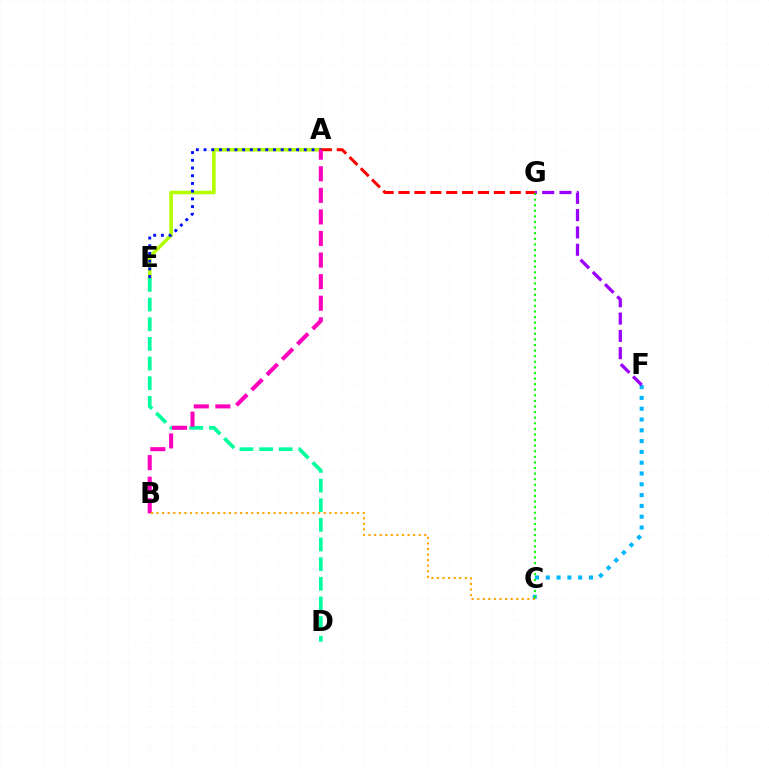{('A', 'E'): [{'color': '#b3ff00', 'line_style': 'solid', 'thickness': 2.58}, {'color': '#0010ff', 'line_style': 'dotted', 'thickness': 2.1}], ('C', 'F'): [{'color': '#00b5ff', 'line_style': 'dotted', 'thickness': 2.93}], ('F', 'G'): [{'color': '#9b00ff', 'line_style': 'dashed', 'thickness': 2.35}], ('C', 'G'): [{'color': '#08ff00', 'line_style': 'dotted', 'thickness': 1.52}], ('A', 'G'): [{'color': '#ff0000', 'line_style': 'dashed', 'thickness': 2.16}], ('D', 'E'): [{'color': '#00ff9d', 'line_style': 'dashed', 'thickness': 2.67}], ('A', 'B'): [{'color': '#ff00bd', 'line_style': 'dashed', 'thickness': 2.93}], ('B', 'C'): [{'color': '#ffa500', 'line_style': 'dotted', 'thickness': 1.51}]}